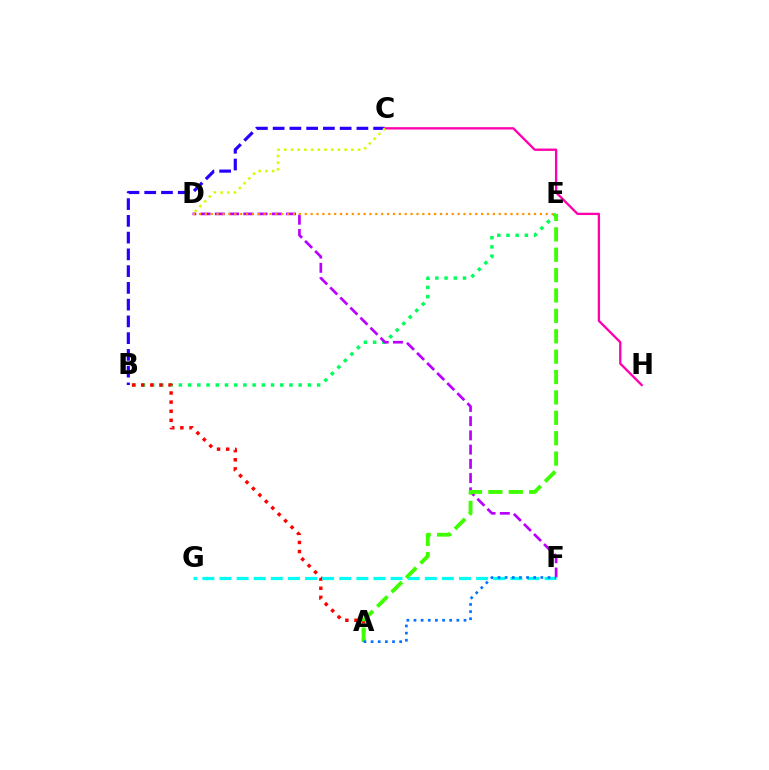{('B', 'E'): [{'color': '#00ff5c', 'line_style': 'dotted', 'thickness': 2.5}], ('A', 'B'): [{'color': '#ff0000', 'line_style': 'dotted', 'thickness': 2.47}], ('B', 'C'): [{'color': '#2500ff', 'line_style': 'dashed', 'thickness': 2.28}], ('C', 'H'): [{'color': '#ff00ac', 'line_style': 'solid', 'thickness': 1.67}], ('D', 'F'): [{'color': '#b900ff', 'line_style': 'dashed', 'thickness': 1.93}], ('F', 'G'): [{'color': '#00fff6', 'line_style': 'dashed', 'thickness': 2.32}], ('A', 'E'): [{'color': '#3dff00', 'line_style': 'dashed', 'thickness': 2.77}], ('A', 'F'): [{'color': '#0074ff', 'line_style': 'dotted', 'thickness': 1.94}], ('D', 'E'): [{'color': '#ff9400', 'line_style': 'dotted', 'thickness': 1.6}], ('C', 'D'): [{'color': '#d1ff00', 'line_style': 'dotted', 'thickness': 1.82}]}